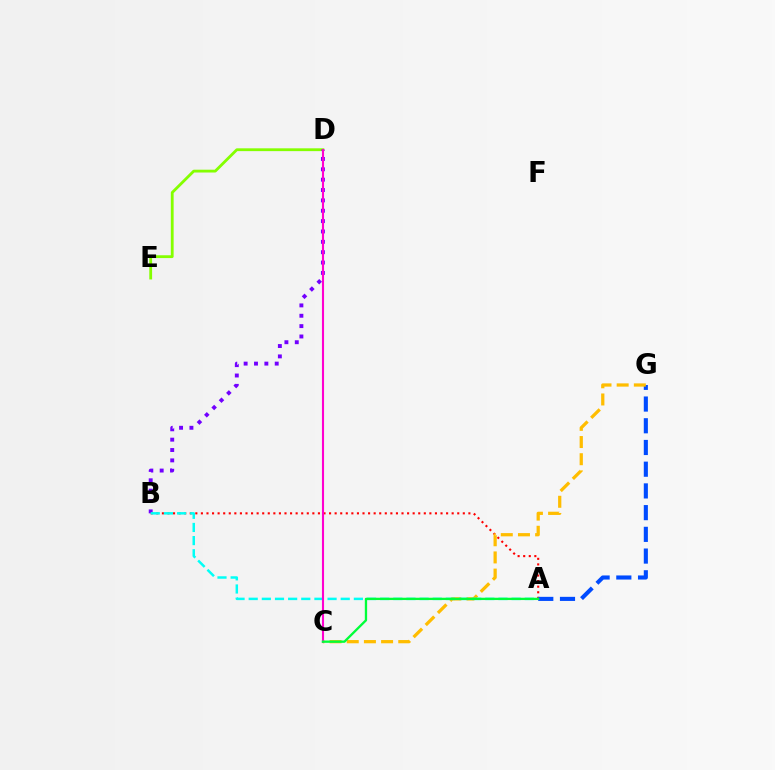{('A', 'B'): [{'color': '#ff0000', 'line_style': 'dotted', 'thickness': 1.51}, {'color': '#00fff6', 'line_style': 'dashed', 'thickness': 1.79}], ('A', 'G'): [{'color': '#004bff', 'line_style': 'dashed', 'thickness': 2.95}], ('D', 'E'): [{'color': '#84ff00', 'line_style': 'solid', 'thickness': 2.02}], ('B', 'D'): [{'color': '#7200ff', 'line_style': 'dotted', 'thickness': 2.81}], ('C', 'G'): [{'color': '#ffbd00', 'line_style': 'dashed', 'thickness': 2.33}], ('C', 'D'): [{'color': '#ff00cf', 'line_style': 'solid', 'thickness': 1.51}], ('A', 'C'): [{'color': '#00ff39', 'line_style': 'solid', 'thickness': 1.67}]}